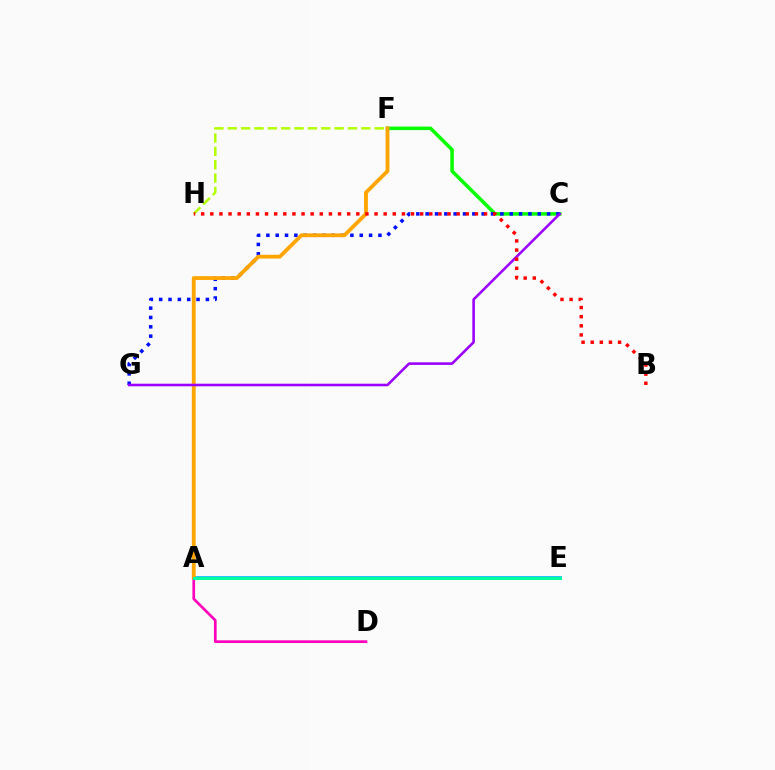{('C', 'F'): [{'color': '#08ff00', 'line_style': 'solid', 'thickness': 2.54}], ('A', 'E'): [{'color': '#00b5ff', 'line_style': 'solid', 'thickness': 2.63}, {'color': '#00ff9d', 'line_style': 'solid', 'thickness': 2.16}], ('F', 'H'): [{'color': '#b3ff00', 'line_style': 'dashed', 'thickness': 1.81}], ('C', 'G'): [{'color': '#0010ff', 'line_style': 'dotted', 'thickness': 2.54}, {'color': '#9b00ff', 'line_style': 'solid', 'thickness': 1.86}], ('A', 'D'): [{'color': '#ff00bd', 'line_style': 'solid', 'thickness': 1.94}], ('A', 'F'): [{'color': '#ffa500', 'line_style': 'solid', 'thickness': 2.74}], ('B', 'H'): [{'color': '#ff0000', 'line_style': 'dotted', 'thickness': 2.48}]}